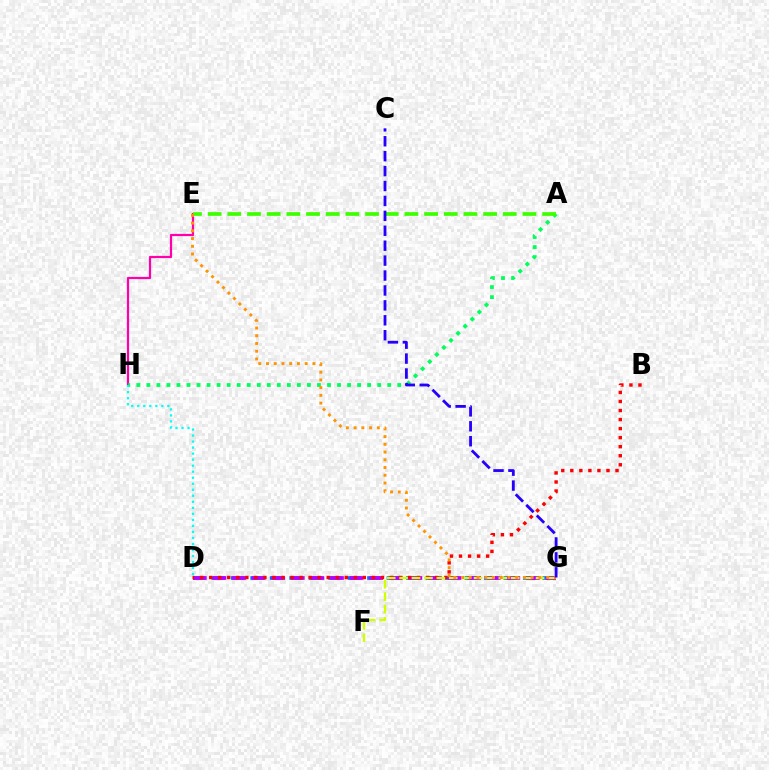{('D', 'G'): [{'color': '#0074ff', 'line_style': 'dashed', 'thickness': 2.64}, {'color': '#b900ff', 'line_style': 'dashed', 'thickness': 2.66}], ('E', 'H'): [{'color': '#ff00ac', 'line_style': 'solid', 'thickness': 1.59}], ('A', 'H'): [{'color': '#00ff5c', 'line_style': 'dotted', 'thickness': 2.73}], ('B', 'D'): [{'color': '#ff0000', 'line_style': 'dotted', 'thickness': 2.46}], ('A', 'E'): [{'color': '#3dff00', 'line_style': 'dashed', 'thickness': 2.67}], ('F', 'G'): [{'color': '#d1ff00', 'line_style': 'dashed', 'thickness': 1.69}], ('D', 'H'): [{'color': '#00fff6', 'line_style': 'dotted', 'thickness': 1.64}], ('E', 'G'): [{'color': '#ff9400', 'line_style': 'dotted', 'thickness': 2.1}], ('C', 'G'): [{'color': '#2500ff', 'line_style': 'dashed', 'thickness': 2.03}]}